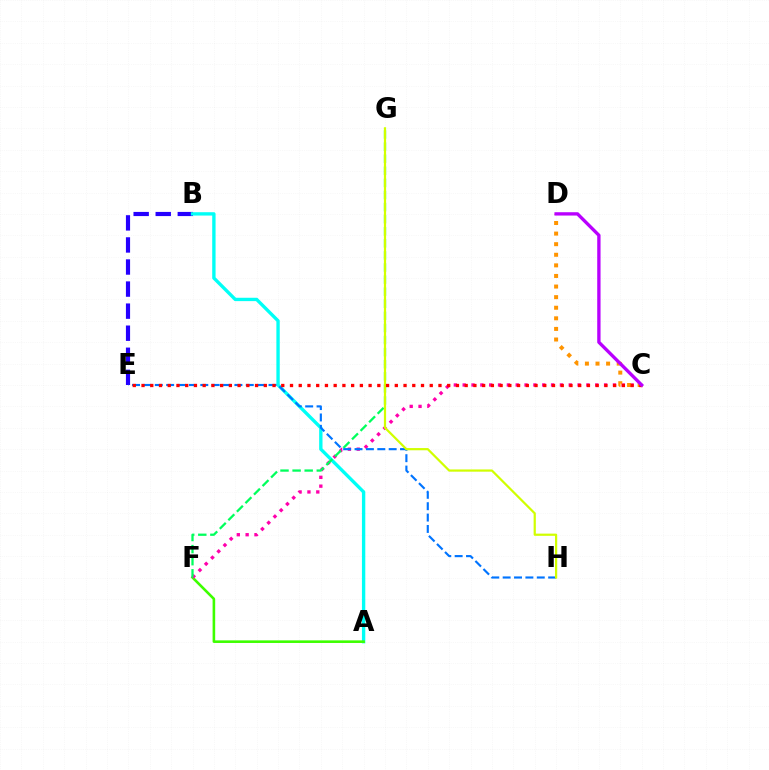{('B', 'E'): [{'color': '#2500ff', 'line_style': 'dashed', 'thickness': 3.0}], ('A', 'B'): [{'color': '#00fff6', 'line_style': 'solid', 'thickness': 2.41}], ('A', 'F'): [{'color': '#3dff00', 'line_style': 'solid', 'thickness': 1.87}], ('C', 'F'): [{'color': '#ff00ac', 'line_style': 'dotted', 'thickness': 2.4}], ('F', 'G'): [{'color': '#00ff5c', 'line_style': 'dashed', 'thickness': 1.64}], ('E', 'H'): [{'color': '#0074ff', 'line_style': 'dashed', 'thickness': 1.55}], ('C', 'D'): [{'color': '#ff9400', 'line_style': 'dotted', 'thickness': 2.88}, {'color': '#b900ff', 'line_style': 'solid', 'thickness': 2.4}], ('G', 'H'): [{'color': '#d1ff00', 'line_style': 'solid', 'thickness': 1.59}], ('C', 'E'): [{'color': '#ff0000', 'line_style': 'dotted', 'thickness': 2.37}]}